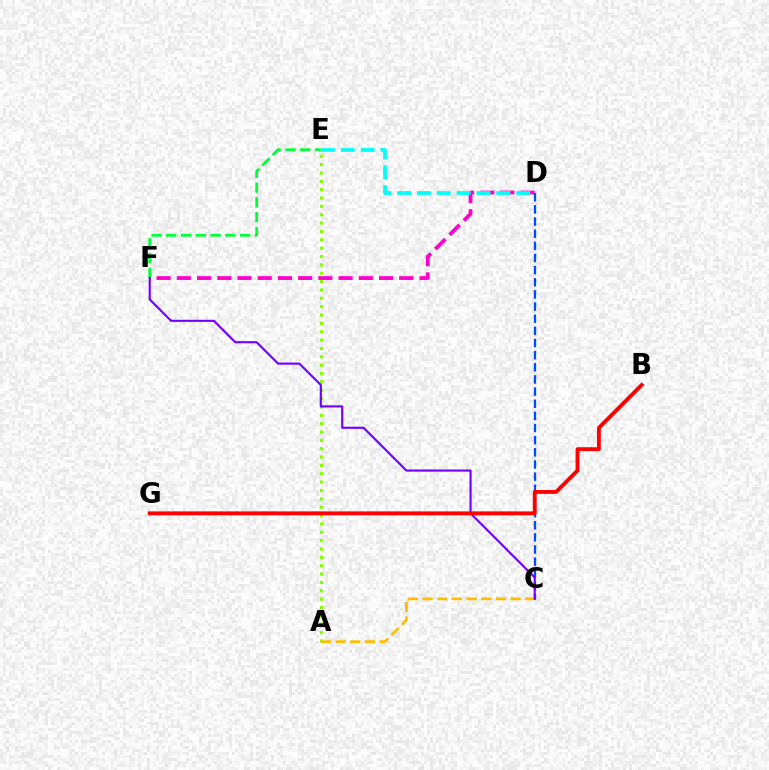{('D', 'F'): [{'color': '#ff00cf', 'line_style': 'dashed', 'thickness': 2.75}], ('A', 'E'): [{'color': '#84ff00', 'line_style': 'dotted', 'thickness': 2.27}], ('E', 'F'): [{'color': '#00ff39', 'line_style': 'dashed', 'thickness': 2.01}], ('C', 'D'): [{'color': '#004bff', 'line_style': 'dashed', 'thickness': 1.65}], ('A', 'C'): [{'color': '#ffbd00', 'line_style': 'dashed', 'thickness': 1.99}], ('C', 'F'): [{'color': '#7200ff', 'line_style': 'solid', 'thickness': 1.54}], ('D', 'E'): [{'color': '#00fff6', 'line_style': 'dashed', 'thickness': 2.7}], ('B', 'G'): [{'color': '#ff0000', 'line_style': 'solid', 'thickness': 2.79}]}